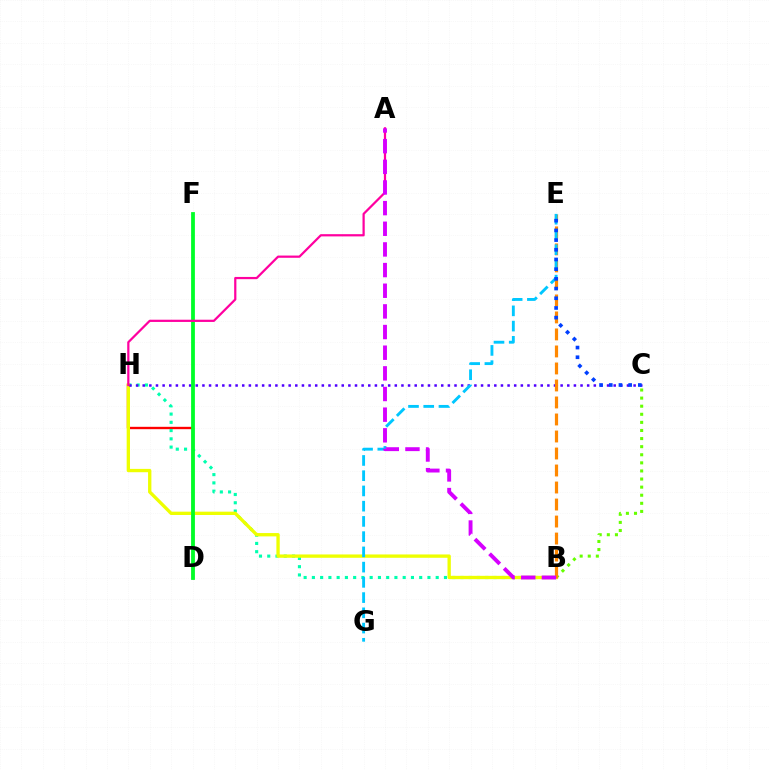{('D', 'H'): [{'color': '#ff0000', 'line_style': 'solid', 'thickness': 1.7}], ('B', 'C'): [{'color': '#66ff00', 'line_style': 'dotted', 'thickness': 2.2}], ('B', 'H'): [{'color': '#00ffaf', 'line_style': 'dotted', 'thickness': 2.24}, {'color': '#eeff00', 'line_style': 'solid', 'thickness': 2.4}], ('C', 'H'): [{'color': '#4f00ff', 'line_style': 'dotted', 'thickness': 1.8}], ('D', 'F'): [{'color': '#00ff27', 'line_style': 'solid', 'thickness': 2.73}], ('B', 'E'): [{'color': '#ff8800', 'line_style': 'dashed', 'thickness': 2.31}], ('E', 'G'): [{'color': '#00c7ff', 'line_style': 'dashed', 'thickness': 2.07}], ('C', 'E'): [{'color': '#003fff', 'line_style': 'dotted', 'thickness': 2.63}], ('A', 'H'): [{'color': '#ff00a0', 'line_style': 'solid', 'thickness': 1.6}], ('A', 'B'): [{'color': '#d600ff', 'line_style': 'dashed', 'thickness': 2.81}]}